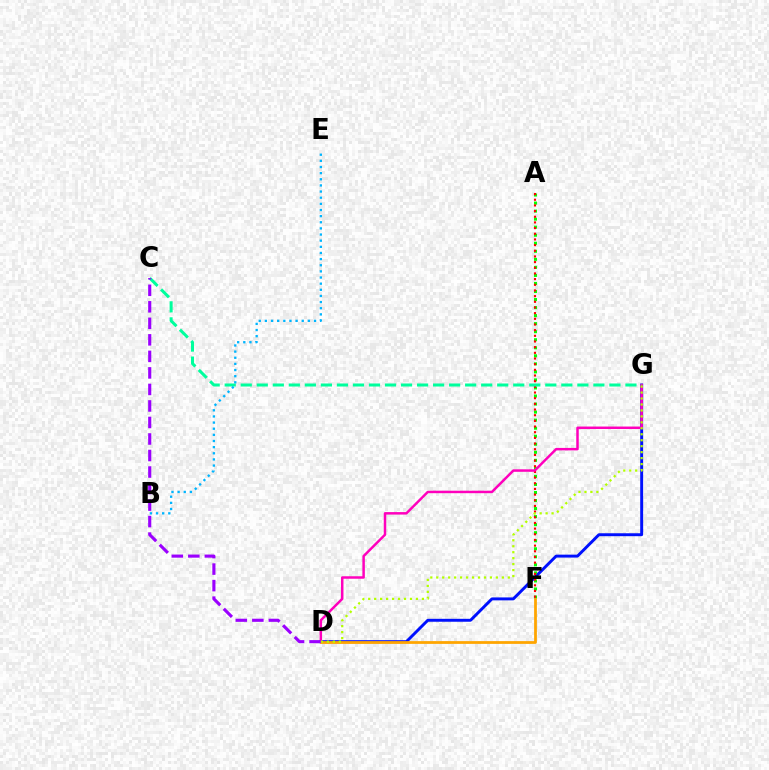{('D', 'G'): [{'color': '#0010ff', 'line_style': 'solid', 'thickness': 2.11}, {'color': '#ff00bd', 'line_style': 'solid', 'thickness': 1.79}, {'color': '#b3ff00', 'line_style': 'dotted', 'thickness': 1.62}], ('A', 'F'): [{'color': '#08ff00', 'line_style': 'dotted', 'thickness': 2.18}, {'color': '#ff0000', 'line_style': 'dotted', 'thickness': 1.54}], ('D', 'F'): [{'color': '#ffa500', 'line_style': 'solid', 'thickness': 1.99}], ('C', 'G'): [{'color': '#00ff9d', 'line_style': 'dashed', 'thickness': 2.18}], ('B', 'E'): [{'color': '#00b5ff', 'line_style': 'dotted', 'thickness': 1.67}], ('C', 'D'): [{'color': '#9b00ff', 'line_style': 'dashed', 'thickness': 2.24}]}